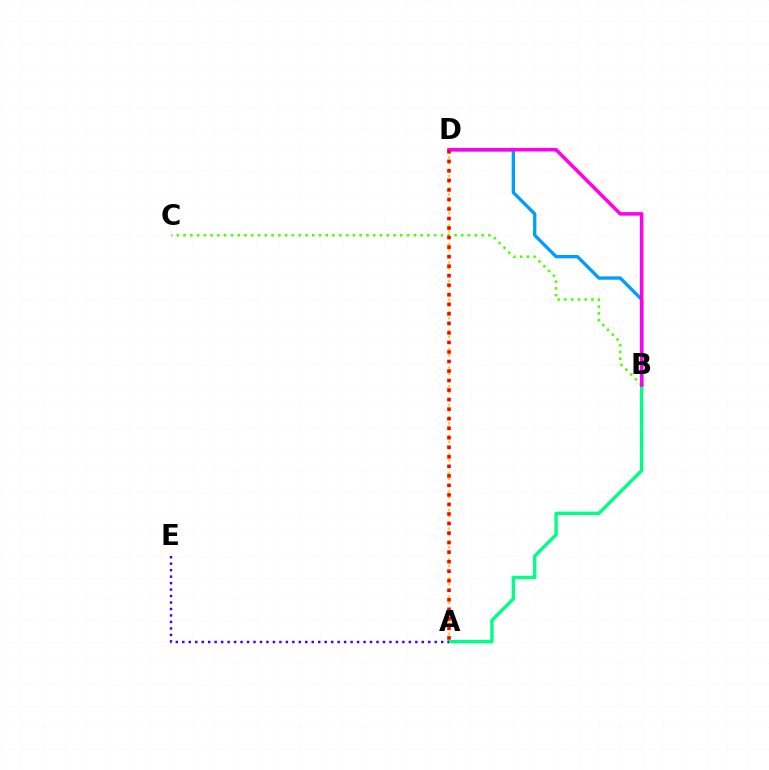{('B', 'D'): [{'color': '#009eff', 'line_style': 'solid', 'thickness': 2.4}, {'color': '#ff00ed', 'line_style': 'solid', 'thickness': 2.56}], ('A', 'D'): [{'color': '#ffd500', 'line_style': 'dotted', 'thickness': 1.68}, {'color': '#ff0000', 'line_style': 'dotted', 'thickness': 2.59}], ('A', 'B'): [{'color': '#00ff86', 'line_style': 'solid', 'thickness': 2.43}], ('B', 'C'): [{'color': '#4fff00', 'line_style': 'dotted', 'thickness': 1.84}], ('A', 'E'): [{'color': '#3700ff', 'line_style': 'dotted', 'thickness': 1.76}]}